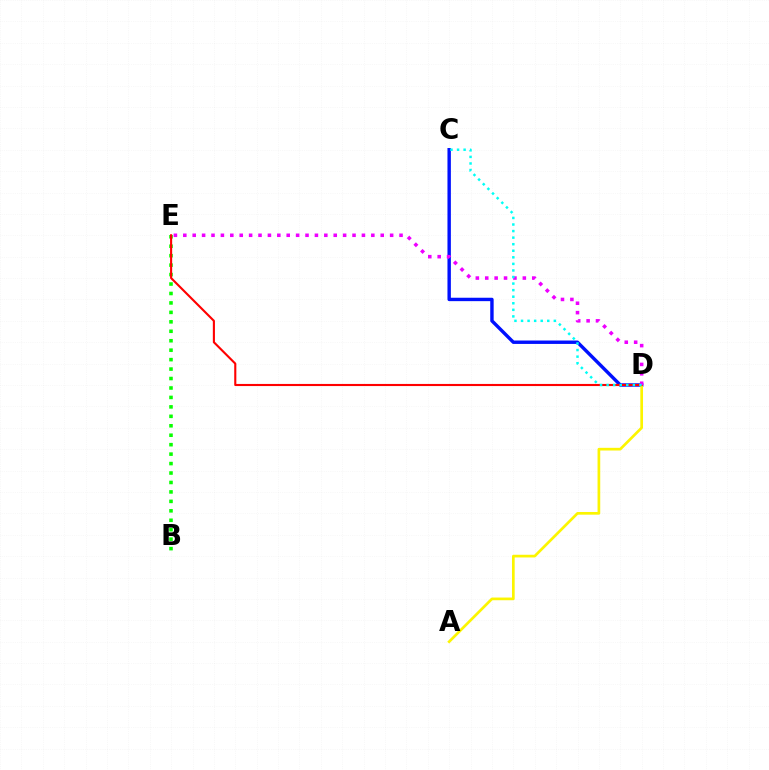{('C', 'D'): [{'color': '#0010ff', 'line_style': 'solid', 'thickness': 2.45}, {'color': '#00fff6', 'line_style': 'dotted', 'thickness': 1.78}], ('A', 'D'): [{'color': '#fcf500', 'line_style': 'solid', 'thickness': 1.94}], ('B', 'E'): [{'color': '#08ff00', 'line_style': 'dotted', 'thickness': 2.57}], ('D', 'E'): [{'color': '#ff0000', 'line_style': 'solid', 'thickness': 1.52}, {'color': '#ee00ff', 'line_style': 'dotted', 'thickness': 2.55}]}